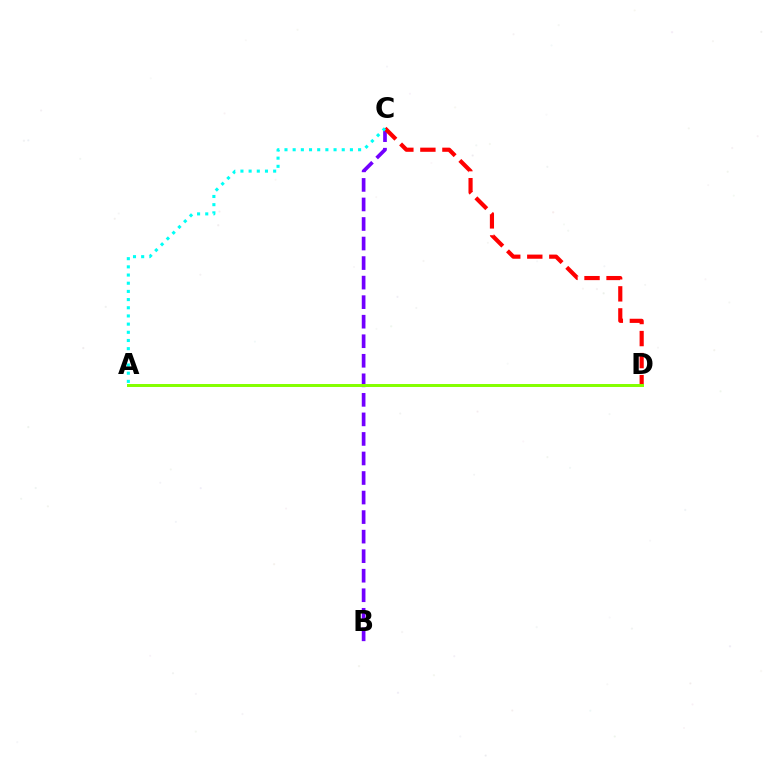{('B', 'C'): [{'color': '#7200ff', 'line_style': 'dashed', 'thickness': 2.65}], ('C', 'D'): [{'color': '#ff0000', 'line_style': 'dashed', 'thickness': 2.99}], ('A', 'D'): [{'color': '#84ff00', 'line_style': 'solid', 'thickness': 2.13}], ('A', 'C'): [{'color': '#00fff6', 'line_style': 'dotted', 'thickness': 2.22}]}